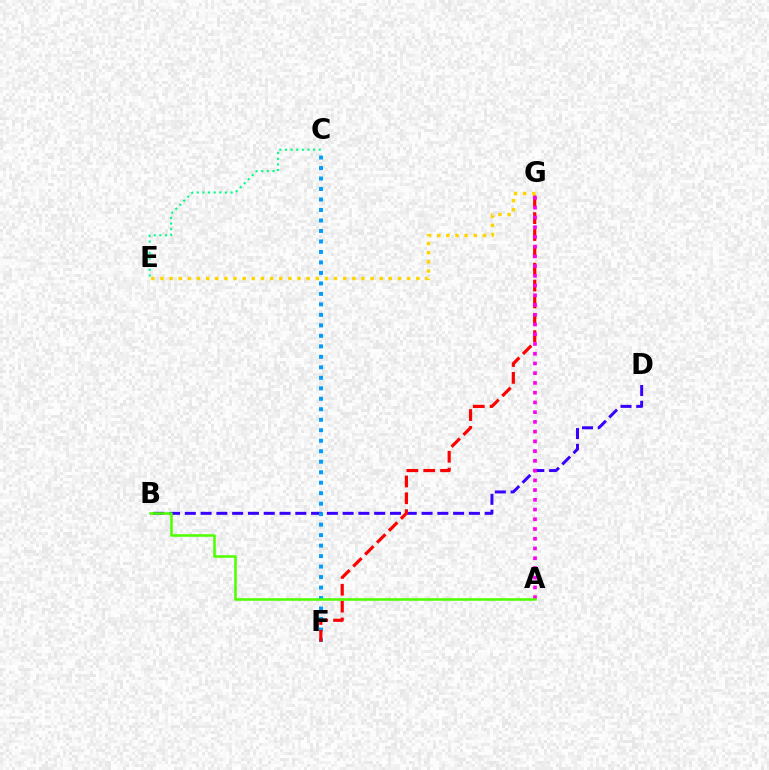{('B', 'D'): [{'color': '#3700ff', 'line_style': 'dashed', 'thickness': 2.14}], ('C', 'F'): [{'color': '#009eff', 'line_style': 'dotted', 'thickness': 2.85}], ('F', 'G'): [{'color': '#ff0000', 'line_style': 'dashed', 'thickness': 2.29}], ('A', 'G'): [{'color': '#ff00ed', 'line_style': 'dotted', 'thickness': 2.65}], ('E', 'G'): [{'color': '#ffd500', 'line_style': 'dotted', 'thickness': 2.48}], ('A', 'B'): [{'color': '#4fff00', 'line_style': 'solid', 'thickness': 1.83}], ('C', 'E'): [{'color': '#00ff86', 'line_style': 'dotted', 'thickness': 1.53}]}